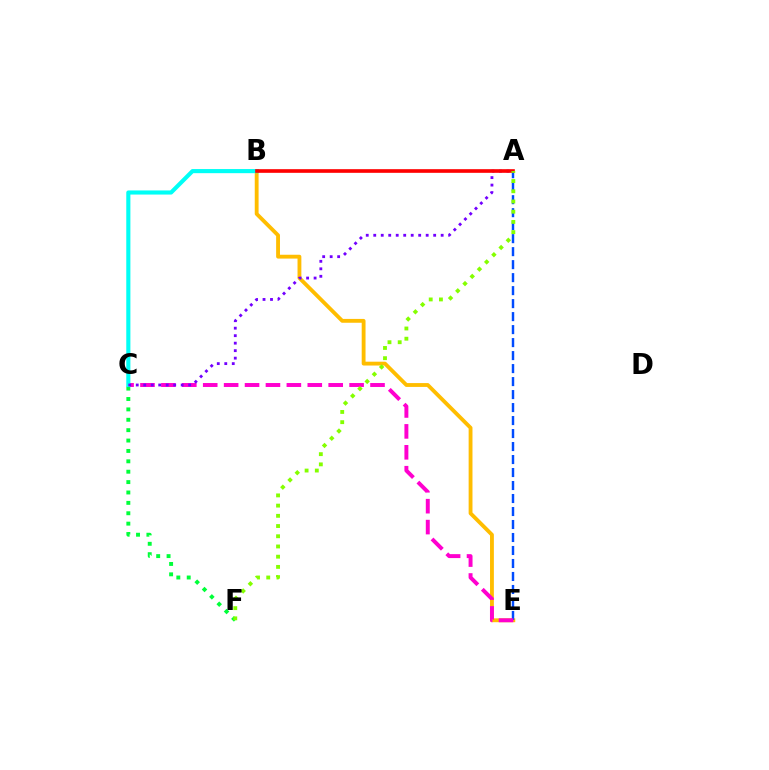{('B', 'E'): [{'color': '#ffbd00', 'line_style': 'solid', 'thickness': 2.76}], ('C', 'F'): [{'color': '#00ff39', 'line_style': 'dotted', 'thickness': 2.82}], ('A', 'E'): [{'color': '#004bff', 'line_style': 'dashed', 'thickness': 1.77}], ('C', 'E'): [{'color': '#ff00cf', 'line_style': 'dashed', 'thickness': 2.84}], ('B', 'C'): [{'color': '#00fff6', 'line_style': 'solid', 'thickness': 2.96}], ('A', 'C'): [{'color': '#7200ff', 'line_style': 'dotted', 'thickness': 2.04}], ('A', 'B'): [{'color': '#ff0000', 'line_style': 'solid', 'thickness': 2.63}], ('A', 'F'): [{'color': '#84ff00', 'line_style': 'dotted', 'thickness': 2.77}]}